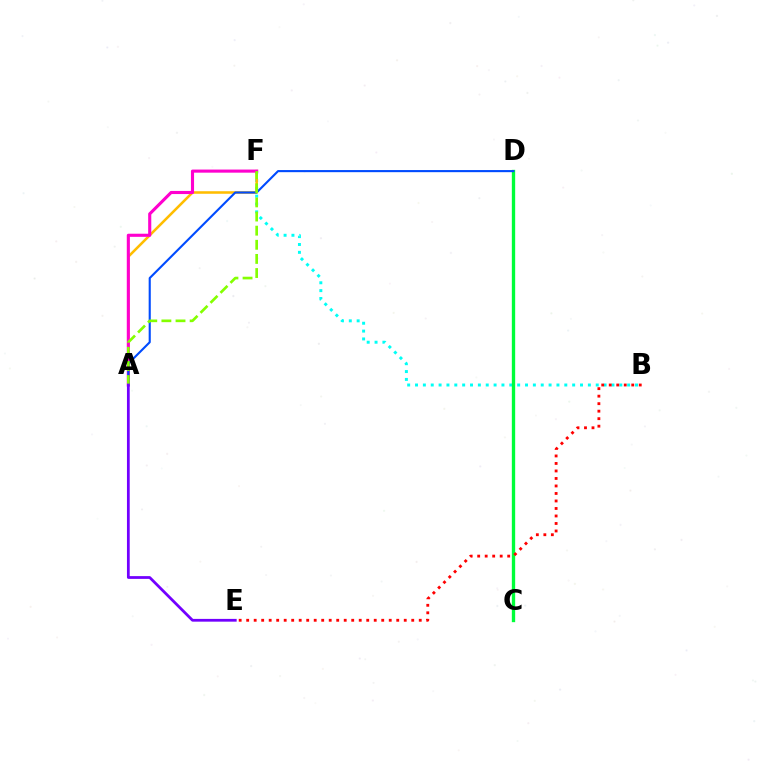{('B', 'F'): [{'color': '#00fff6', 'line_style': 'dotted', 'thickness': 2.13}], ('C', 'D'): [{'color': '#00ff39', 'line_style': 'solid', 'thickness': 2.4}], ('A', 'F'): [{'color': '#ffbd00', 'line_style': 'solid', 'thickness': 1.83}, {'color': '#ff00cf', 'line_style': 'solid', 'thickness': 2.24}, {'color': '#84ff00', 'line_style': 'dashed', 'thickness': 1.92}], ('A', 'D'): [{'color': '#004bff', 'line_style': 'solid', 'thickness': 1.52}], ('B', 'E'): [{'color': '#ff0000', 'line_style': 'dotted', 'thickness': 2.04}], ('A', 'E'): [{'color': '#7200ff', 'line_style': 'solid', 'thickness': 1.99}]}